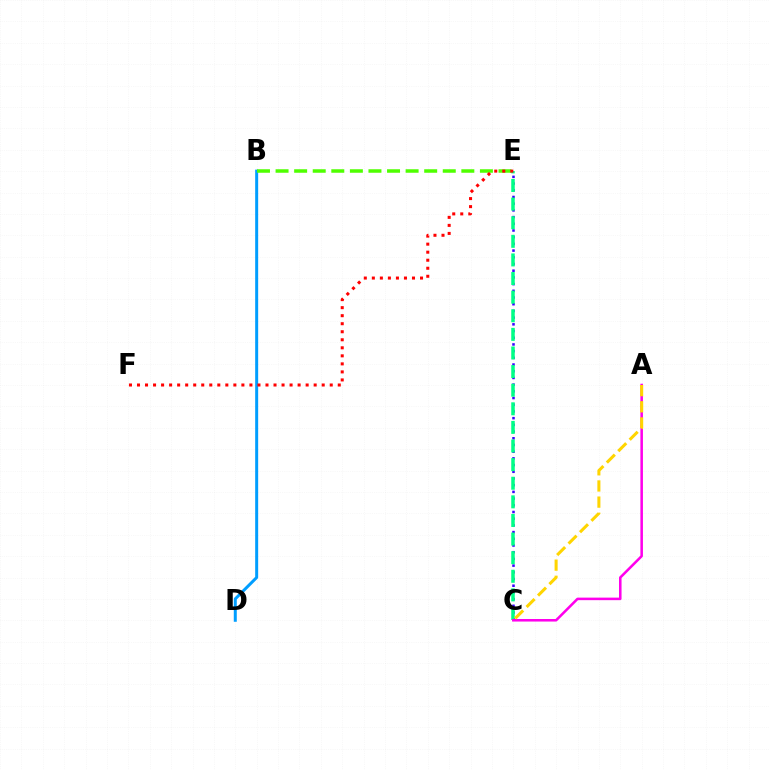{('B', 'D'): [{'color': '#009eff', 'line_style': 'solid', 'thickness': 2.16}], ('C', 'E'): [{'color': '#3700ff', 'line_style': 'dotted', 'thickness': 1.82}, {'color': '#00ff86', 'line_style': 'dashed', 'thickness': 2.53}], ('B', 'E'): [{'color': '#4fff00', 'line_style': 'dashed', 'thickness': 2.52}], ('A', 'C'): [{'color': '#ff00ed', 'line_style': 'solid', 'thickness': 1.83}, {'color': '#ffd500', 'line_style': 'dashed', 'thickness': 2.19}], ('E', 'F'): [{'color': '#ff0000', 'line_style': 'dotted', 'thickness': 2.18}]}